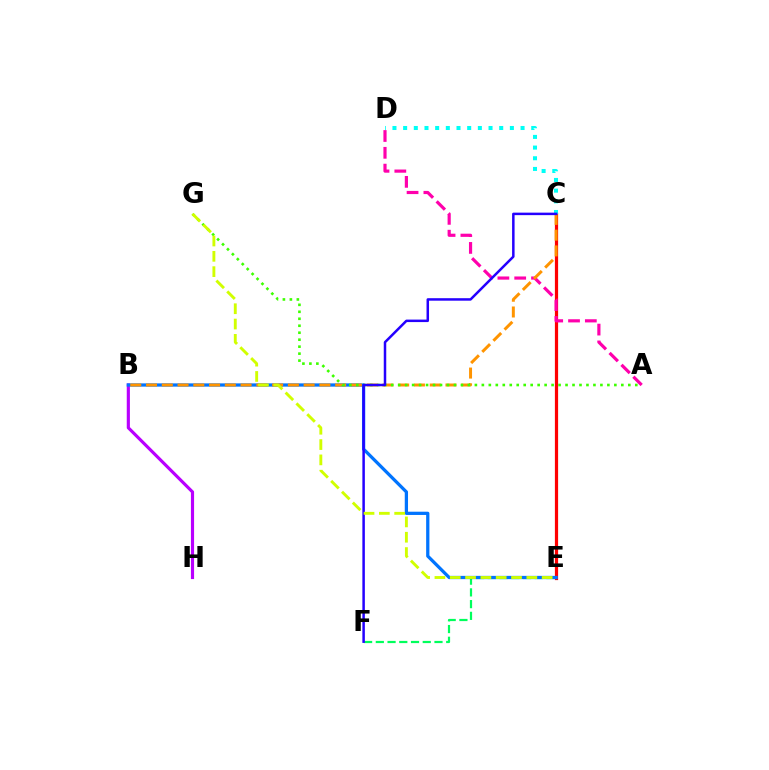{('C', 'E'): [{'color': '#ff0000', 'line_style': 'solid', 'thickness': 2.32}], ('B', 'H'): [{'color': '#b900ff', 'line_style': 'solid', 'thickness': 2.27}], ('E', 'F'): [{'color': '#00ff5c', 'line_style': 'dashed', 'thickness': 1.59}], ('B', 'E'): [{'color': '#0074ff', 'line_style': 'solid', 'thickness': 2.35}], ('C', 'D'): [{'color': '#00fff6', 'line_style': 'dotted', 'thickness': 2.9}], ('A', 'D'): [{'color': '#ff00ac', 'line_style': 'dashed', 'thickness': 2.28}], ('B', 'C'): [{'color': '#ff9400', 'line_style': 'dashed', 'thickness': 2.14}], ('A', 'G'): [{'color': '#3dff00', 'line_style': 'dotted', 'thickness': 1.89}], ('C', 'F'): [{'color': '#2500ff', 'line_style': 'solid', 'thickness': 1.8}], ('E', 'G'): [{'color': '#d1ff00', 'line_style': 'dashed', 'thickness': 2.08}]}